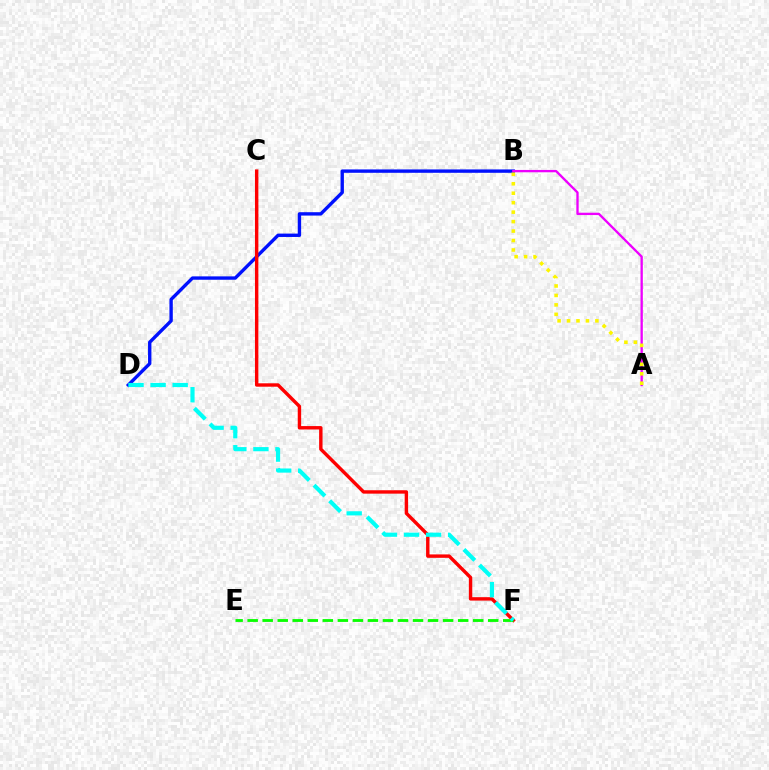{('B', 'D'): [{'color': '#0010ff', 'line_style': 'solid', 'thickness': 2.43}], ('C', 'F'): [{'color': '#ff0000', 'line_style': 'solid', 'thickness': 2.45}], ('E', 'F'): [{'color': '#08ff00', 'line_style': 'dashed', 'thickness': 2.04}], ('D', 'F'): [{'color': '#00fff6', 'line_style': 'dashed', 'thickness': 3.0}], ('A', 'B'): [{'color': '#ee00ff', 'line_style': 'solid', 'thickness': 1.68}, {'color': '#fcf500', 'line_style': 'dotted', 'thickness': 2.57}]}